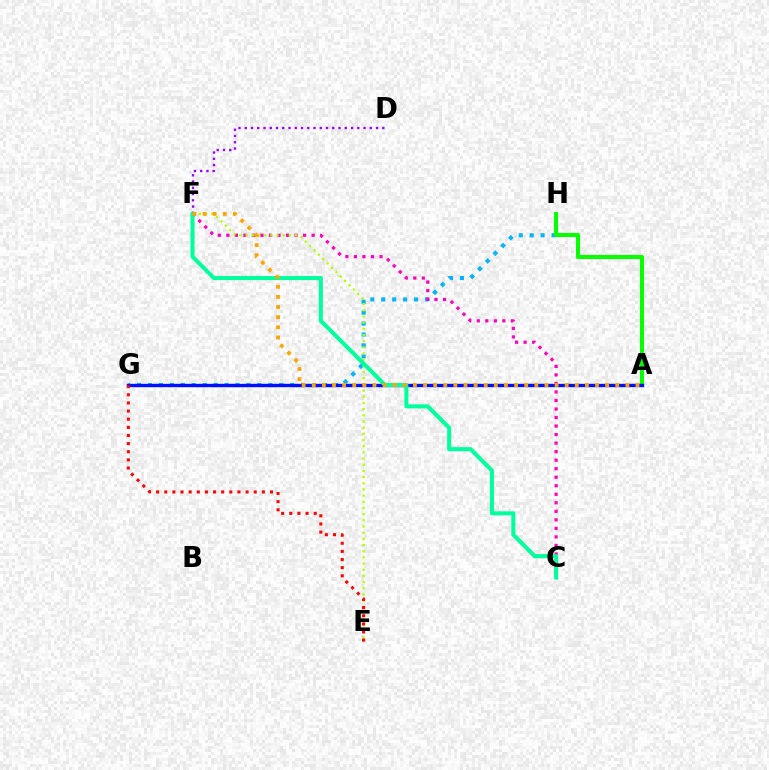{('G', 'H'): [{'color': '#00b5ff', 'line_style': 'dotted', 'thickness': 2.97}], ('D', 'F'): [{'color': '#9b00ff', 'line_style': 'dotted', 'thickness': 1.7}], ('C', 'F'): [{'color': '#ff00bd', 'line_style': 'dotted', 'thickness': 2.32}, {'color': '#00ff9d', 'line_style': 'solid', 'thickness': 2.93}], ('A', 'H'): [{'color': '#08ff00', 'line_style': 'solid', 'thickness': 2.91}], ('A', 'G'): [{'color': '#0010ff', 'line_style': 'solid', 'thickness': 2.41}], ('E', 'F'): [{'color': '#b3ff00', 'line_style': 'dotted', 'thickness': 1.68}], ('A', 'F'): [{'color': '#ffa500', 'line_style': 'dotted', 'thickness': 2.75}], ('E', 'G'): [{'color': '#ff0000', 'line_style': 'dotted', 'thickness': 2.21}]}